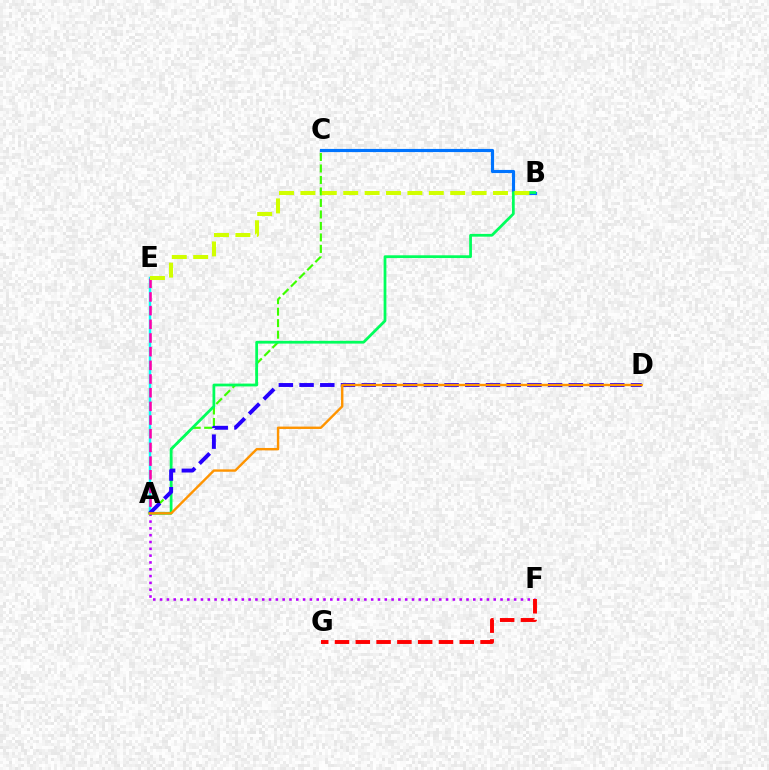{('A', 'E'): [{'color': '#00fff6', 'line_style': 'solid', 'thickness': 1.78}, {'color': '#ff00ac', 'line_style': 'dashed', 'thickness': 1.86}], ('A', 'F'): [{'color': '#b900ff', 'line_style': 'dotted', 'thickness': 1.85}], ('A', 'C'): [{'color': '#3dff00', 'line_style': 'dashed', 'thickness': 1.56}], ('B', 'C'): [{'color': '#0074ff', 'line_style': 'solid', 'thickness': 2.27}], ('A', 'B'): [{'color': '#00ff5c', 'line_style': 'solid', 'thickness': 1.99}], ('F', 'G'): [{'color': '#ff0000', 'line_style': 'dashed', 'thickness': 2.82}], ('A', 'D'): [{'color': '#2500ff', 'line_style': 'dashed', 'thickness': 2.81}, {'color': '#ff9400', 'line_style': 'solid', 'thickness': 1.72}], ('B', 'E'): [{'color': '#d1ff00', 'line_style': 'dashed', 'thickness': 2.91}]}